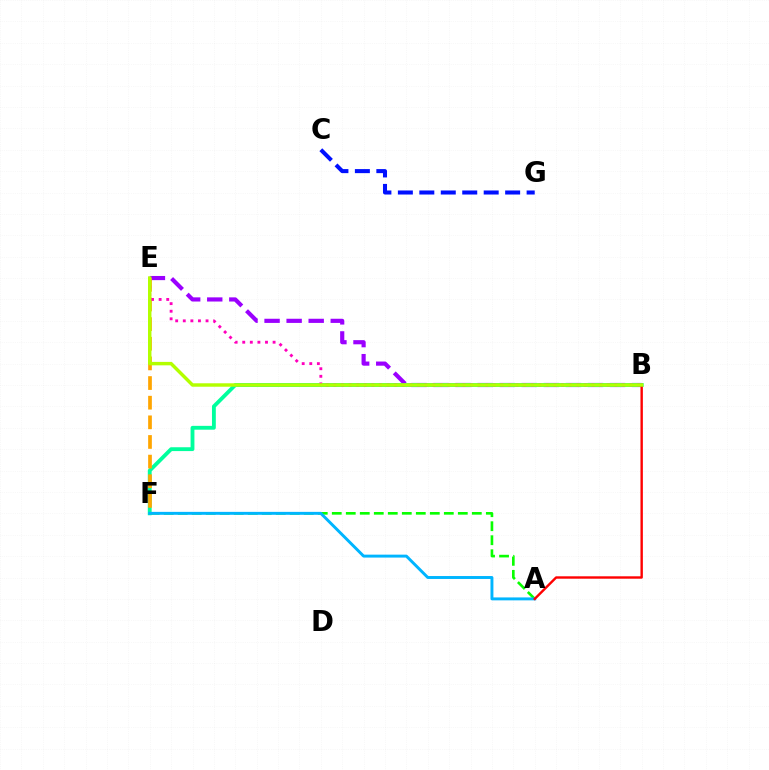{('B', 'E'): [{'color': '#9b00ff', 'line_style': 'dashed', 'thickness': 3.0}, {'color': '#ff00bd', 'line_style': 'dotted', 'thickness': 2.06}, {'color': '#b3ff00', 'line_style': 'solid', 'thickness': 2.48}], ('A', 'F'): [{'color': '#08ff00', 'line_style': 'dashed', 'thickness': 1.9}, {'color': '#00b5ff', 'line_style': 'solid', 'thickness': 2.11}], ('B', 'F'): [{'color': '#00ff9d', 'line_style': 'solid', 'thickness': 2.77}], ('C', 'G'): [{'color': '#0010ff', 'line_style': 'dashed', 'thickness': 2.91}], ('E', 'F'): [{'color': '#ffa500', 'line_style': 'dashed', 'thickness': 2.67}], ('A', 'B'): [{'color': '#ff0000', 'line_style': 'solid', 'thickness': 1.73}]}